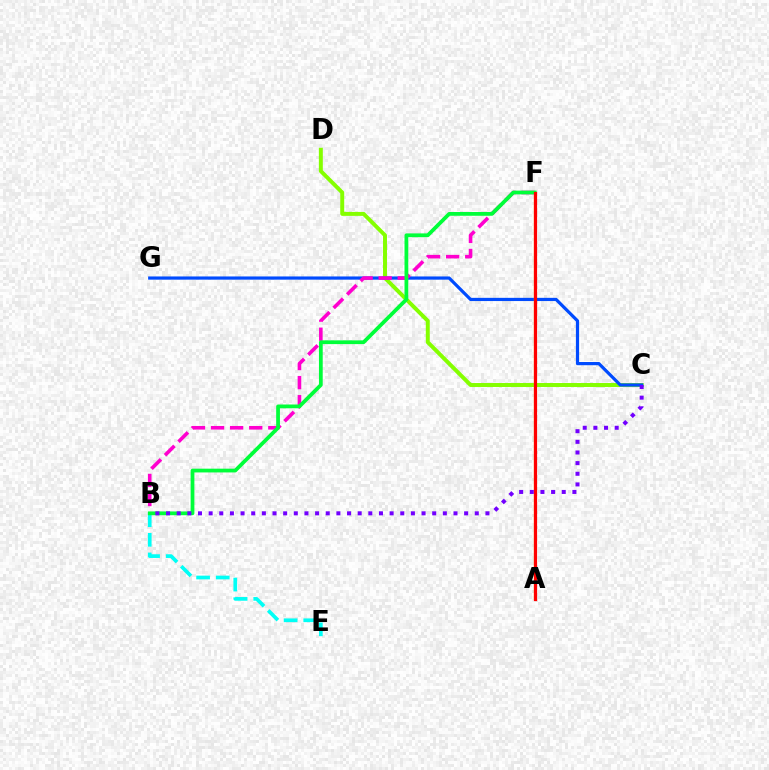{('C', 'D'): [{'color': '#84ff00', 'line_style': 'solid', 'thickness': 2.85}], ('C', 'G'): [{'color': '#004bff', 'line_style': 'solid', 'thickness': 2.31}], ('B', 'F'): [{'color': '#ff00cf', 'line_style': 'dashed', 'thickness': 2.59}, {'color': '#00ff39', 'line_style': 'solid', 'thickness': 2.71}], ('B', 'E'): [{'color': '#00fff6', 'line_style': 'dashed', 'thickness': 2.67}], ('A', 'F'): [{'color': '#ffbd00', 'line_style': 'solid', 'thickness': 1.63}, {'color': '#ff0000', 'line_style': 'solid', 'thickness': 2.29}], ('B', 'C'): [{'color': '#7200ff', 'line_style': 'dotted', 'thickness': 2.89}]}